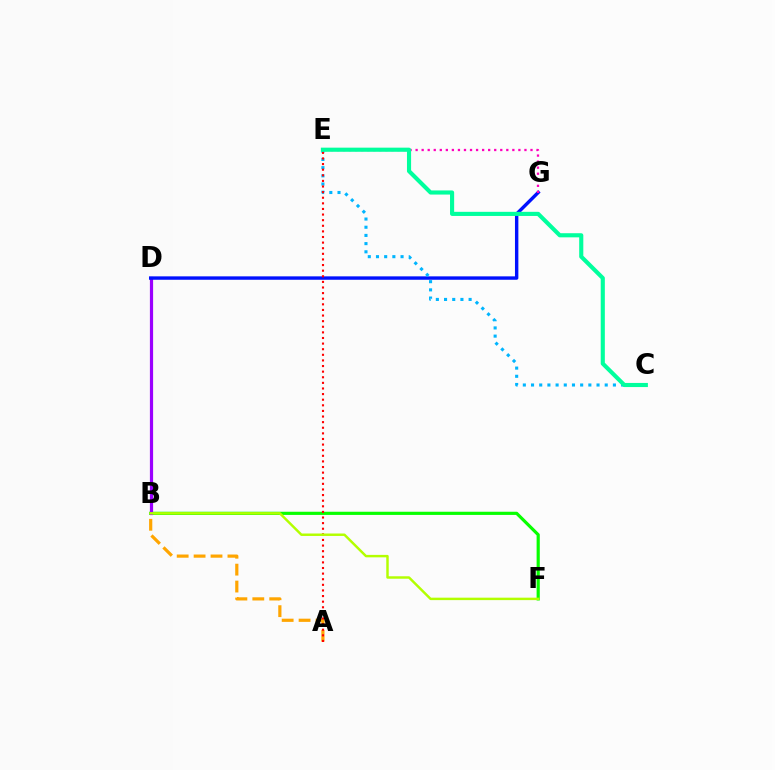{('B', 'F'): [{'color': '#08ff00', 'line_style': 'solid', 'thickness': 2.28}, {'color': '#b3ff00', 'line_style': 'solid', 'thickness': 1.76}], ('B', 'D'): [{'color': '#9b00ff', 'line_style': 'solid', 'thickness': 2.31}], ('D', 'G'): [{'color': '#0010ff', 'line_style': 'solid', 'thickness': 2.45}], ('C', 'E'): [{'color': '#00b5ff', 'line_style': 'dotted', 'thickness': 2.22}, {'color': '#00ff9d', 'line_style': 'solid', 'thickness': 2.97}], ('E', 'G'): [{'color': '#ff00bd', 'line_style': 'dotted', 'thickness': 1.64}], ('A', 'B'): [{'color': '#ffa500', 'line_style': 'dashed', 'thickness': 2.3}], ('A', 'E'): [{'color': '#ff0000', 'line_style': 'dotted', 'thickness': 1.52}]}